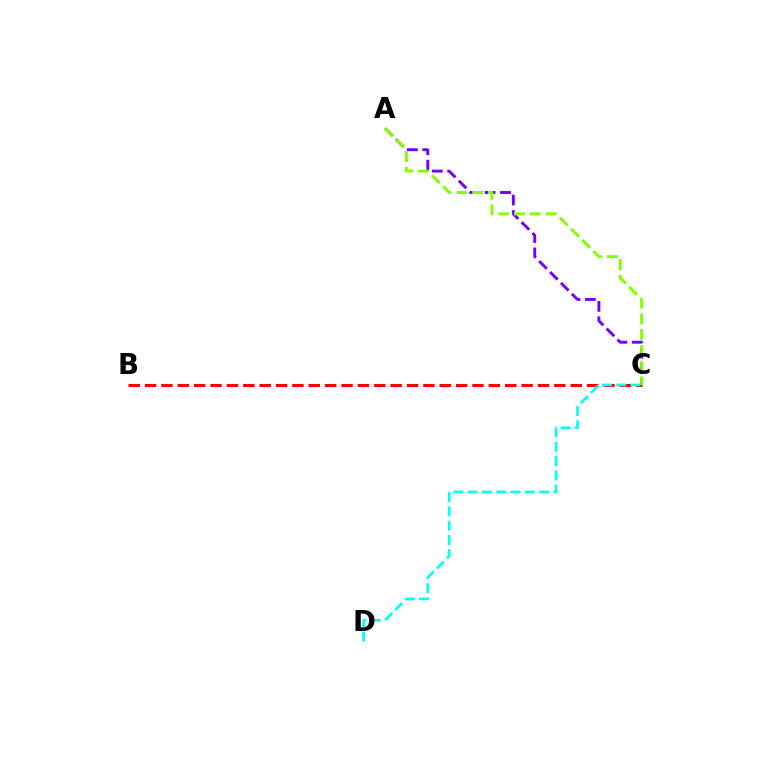{('B', 'C'): [{'color': '#ff0000', 'line_style': 'dashed', 'thickness': 2.22}], ('A', 'C'): [{'color': '#7200ff', 'line_style': 'dashed', 'thickness': 2.1}, {'color': '#84ff00', 'line_style': 'dashed', 'thickness': 2.15}], ('C', 'D'): [{'color': '#00fff6', 'line_style': 'dashed', 'thickness': 1.94}]}